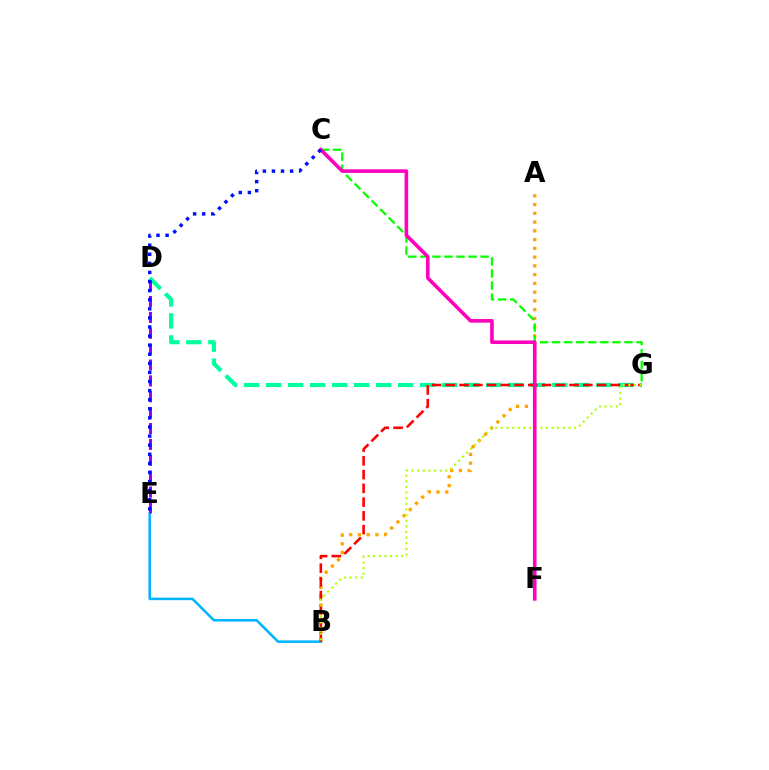{('D', 'G'): [{'color': '#00ff9d', 'line_style': 'dashed', 'thickness': 2.99}], ('A', 'B'): [{'color': '#ffa500', 'line_style': 'dotted', 'thickness': 2.38}], ('C', 'G'): [{'color': '#08ff00', 'line_style': 'dashed', 'thickness': 1.64}], ('B', 'E'): [{'color': '#00b5ff', 'line_style': 'solid', 'thickness': 1.82}], ('B', 'G'): [{'color': '#ff0000', 'line_style': 'dashed', 'thickness': 1.87}, {'color': '#b3ff00', 'line_style': 'dotted', 'thickness': 1.53}], ('C', 'F'): [{'color': '#ff00bd', 'line_style': 'solid', 'thickness': 2.59}], ('D', 'E'): [{'color': '#9b00ff', 'line_style': 'dashed', 'thickness': 2.16}], ('C', 'E'): [{'color': '#0010ff', 'line_style': 'dotted', 'thickness': 2.47}]}